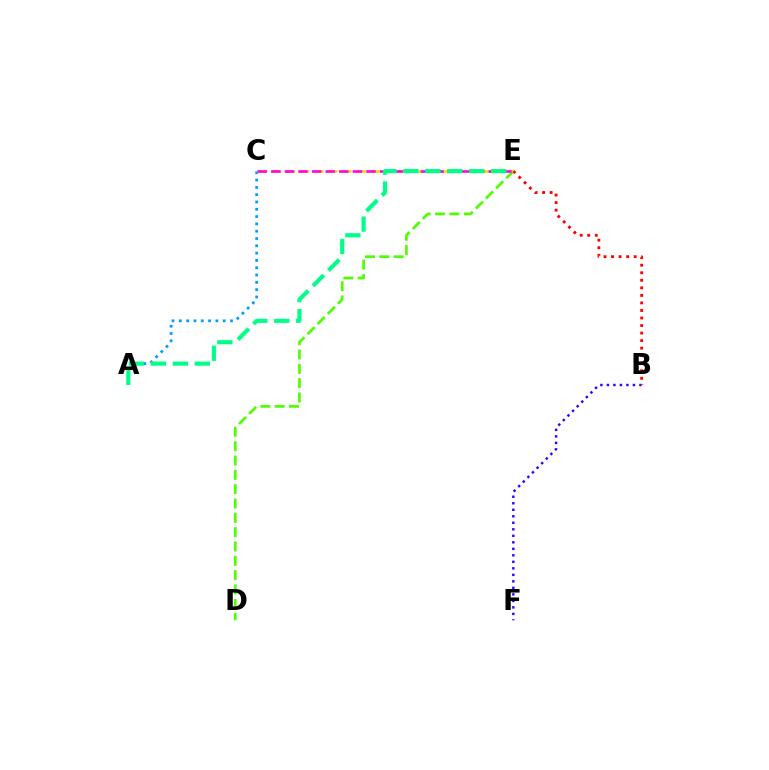{('A', 'C'): [{'color': '#009eff', 'line_style': 'dotted', 'thickness': 1.98}], ('B', 'F'): [{'color': '#3700ff', 'line_style': 'dotted', 'thickness': 1.77}], ('D', 'E'): [{'color': '#4fff00', 'line_style': 'dashed', 'thickness': 1.95}], ('C', 'E'): [{'color': '#ffd500', 'line_style': 'dashed', 'thickness': 1.91}, {'color': '#ff00ed', 'line_style': 'dashed', 'thickness': 1.85}], ('B', 'E'): [{'color': '#ff0000', 'line_style': 'dotted', 'thickness': 2.05}], ('A', 'E'): [{'color': '#00ff86', 'line_style': 'dashed', 'thickness': 2.98}]}